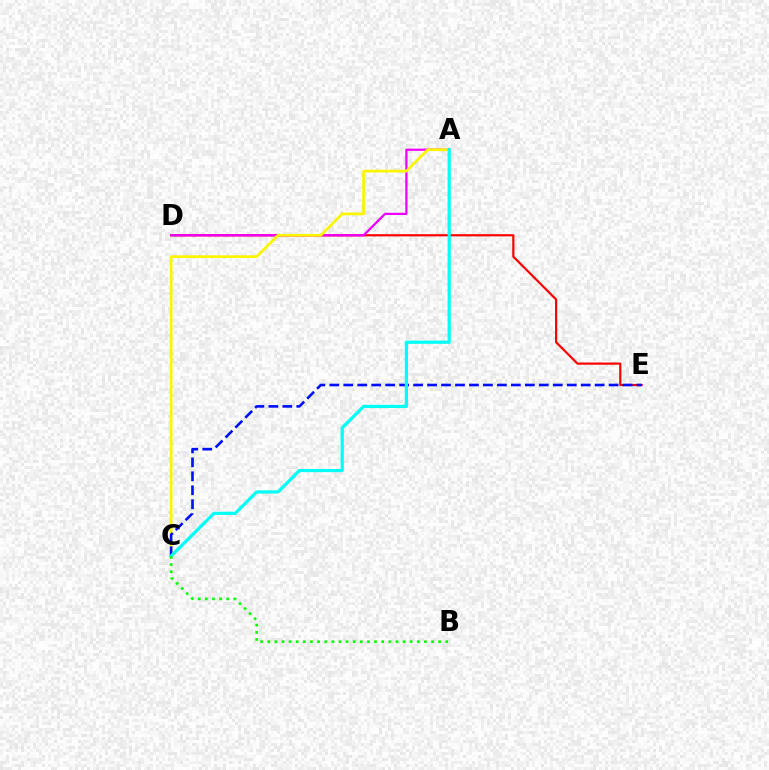{('D', 'E'): [{'color': '#ff0000', 'line_style': 'solid', 'thickness': 1.58}], ('A', 'D'): [{'color': '#ee00ff', 'line_style': 'solid', 'thickness': 1.61}], ('A', 'C'): [{'color': '#fcf500', 'line_style': 'solid', 'thickness': 1.98}, {'color': '#00fff6', 'line_style': 'solid', 'thickness': 2.29}], ('C', 'E'): [{'color': '#0010ff', 'line_style': 'dashed', 'thickness': 1.9}], ('B', 'C'): [{'color': '#08ff00', 'line_style': 'dotted', 'thickness': 1.94}]}